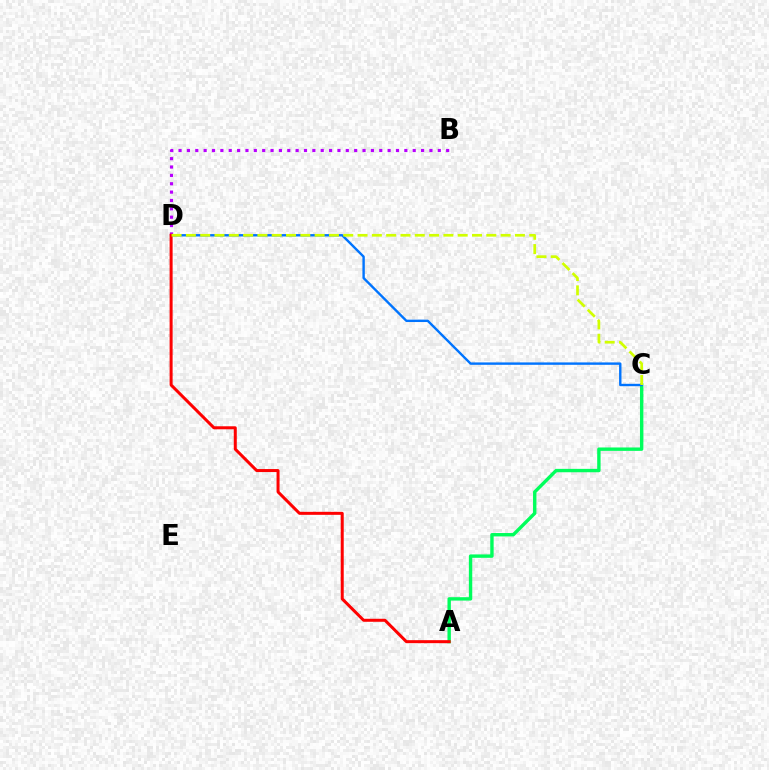{('A', 'C'): [{'color': '#00ff5c', 'line_style': 'solid', 'thickness': 2.44}], ('C', 'D'): [{'color': '#0074ff', 'line_style': 'solid', 'thickness': 1.72}, {'color': '#d1ff00', 'line_style': 'dashed', 'thickness': 1.94}], ('B', 'D'): [{'color': '#b900ff', 'line_style': 'dotted', 'thickness': 2.27}], ('A', 'D'): [{'color': '#ff0000', 'line_style': 'solid', 'thickness': 2.17}]}